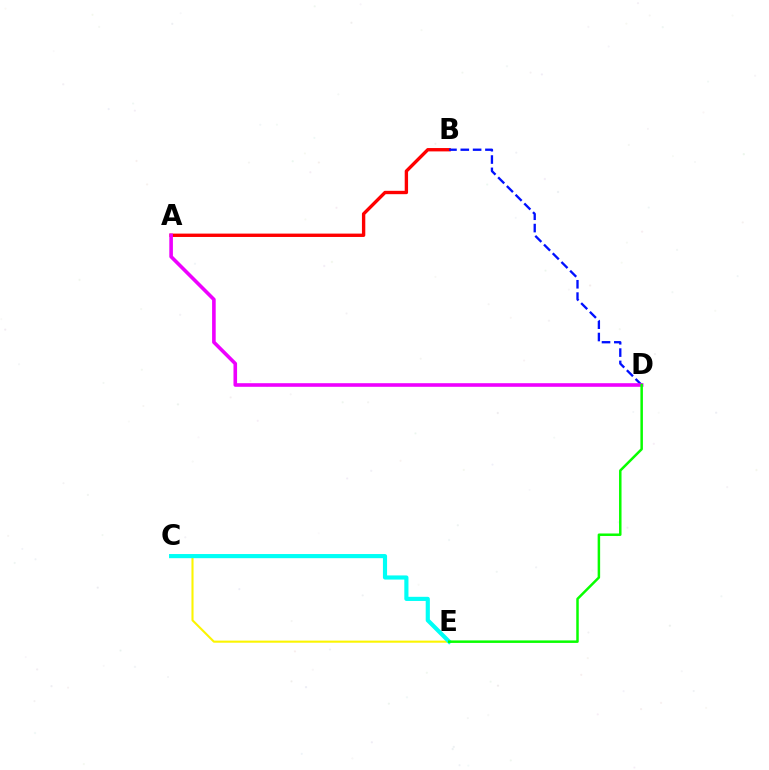{('C', 'E'): [{'color': '#fcf500', 'line_style': 'solid', 'thickness': 1.51}, {'color': '#00fff6', 'line_style': 'solid', 'thickness': 2.98}], ('A', 'B'): [{'color': '#ff0000', 'line_style': 'solid', 'thickness': 2.42}], ('B', 'D'): [{'color': '#0010ff', 'line_style': 'dashed', 'thickness': 1.67}], ('A', 'D'): [{'color': '#ee00ff', 'line_style': 'solid', 'thickness': 2.59}], ('D', 'E'): [{'color': '#08ff00', 'line_style': 'solid', 'thickness': 1.8}]}